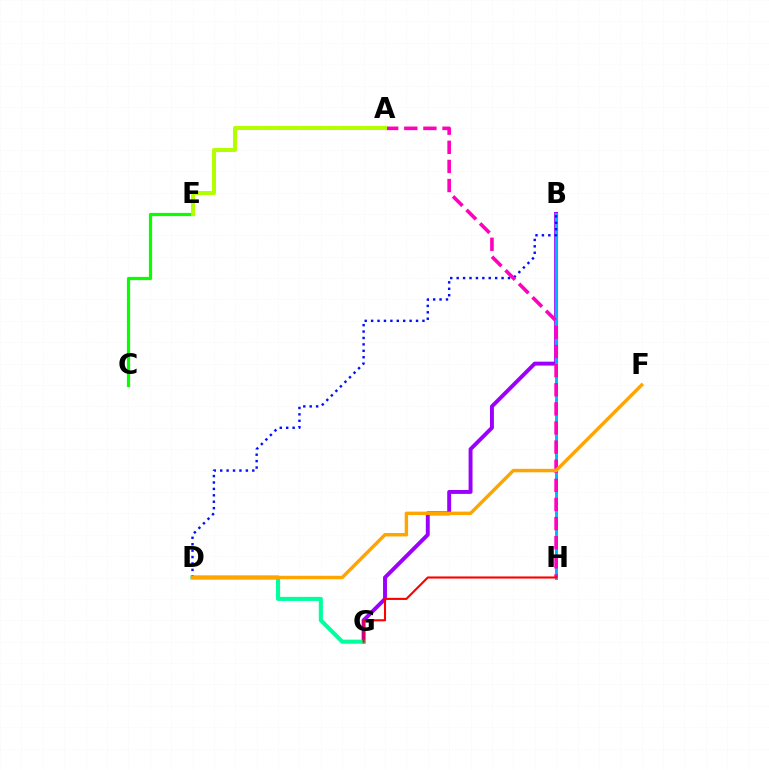{('B', 'G'): [{'color': '#9b00ff', 'line_style': 'solid', 'thickness': 2.82}], ('C', 'E'): [{'color': '#08ff00', 'line_style': 'solid', 'thickness': 2.31}], ('B', 'H'): [{'color': '#00b5ff', 'line_style': 'solid', 'thickness': 2.12}], ('B', 'D'): [{'color': '#0010ff', 'line_style': 'dotted', 'thickness': 1.74}], ('D', 'G'): [{'color': '#00ff9d', 'line_style': 'solid', 'thickness': 2.93}], ('A', 'H'): [{'color': '#ff00bd', 'line_style': 'dashed', 'thickness': 2.6}], ('D', 'F'): [{'color': '#ffa500', 'line_style': 'solid', 'thickness': 2.48}], ('A', 'E'): [{'color': '#b3ff00', 'line_style': 'solid', 'thickness': 2.9}], ('G', 'H'): [{'color': '#ff0000', 'line_style': 'solid', 'thickness': 1.52}]}